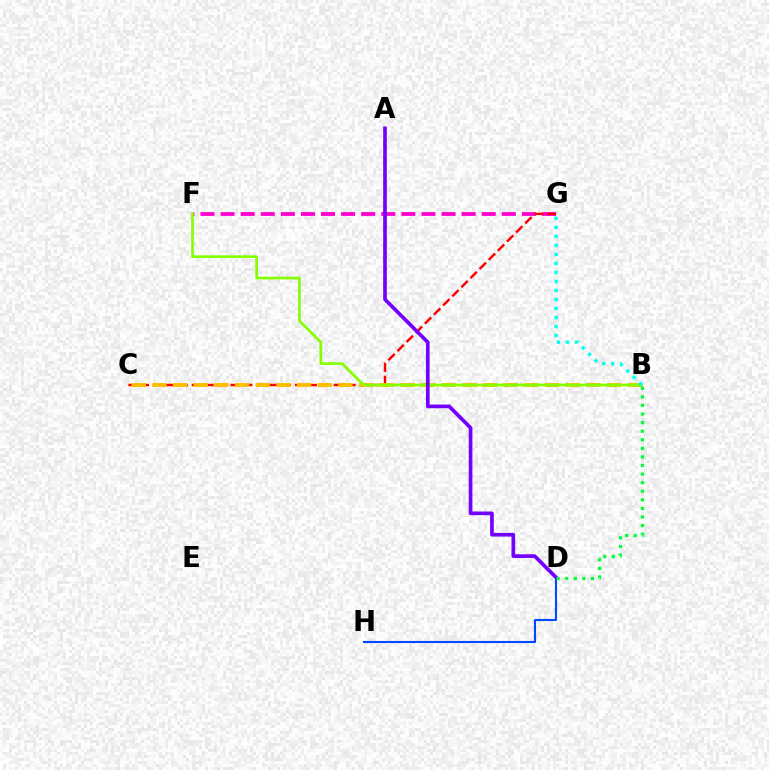{('D', 'H'): [{'color': '#004bff', 'line_style': 'solid', 'thickness': 1.51}], ('F', 'G'): [{'color': '#ff00cf', 'line_style': 'dashed', 'thickness': 2.73}], ('C', 'G'): [{'color': '#ff0000', 'line_style': 'dashed', 'thickness': 1.75}], ('B', 'C'): [{'color': '#ffbd00', 'line_style': 'dashed', 'thickness': 2.81}], ('B', 'F'): [{'color': '#84ff00', 'line_style': 'solid', 'thickness': 1.93}], ('B', 'G'): [{'color': '#00fff6', 'line_style': 'dotted', 'thickness': 2.45}], ('A', 'D'): [{'color': '#7200ff', 'line_style': 'solid', 'thickness': 2.65}], ('B', 'D'): [{'color': '#00ff39', 'line_style': 'dotted', 'thickness': 2.33}]}